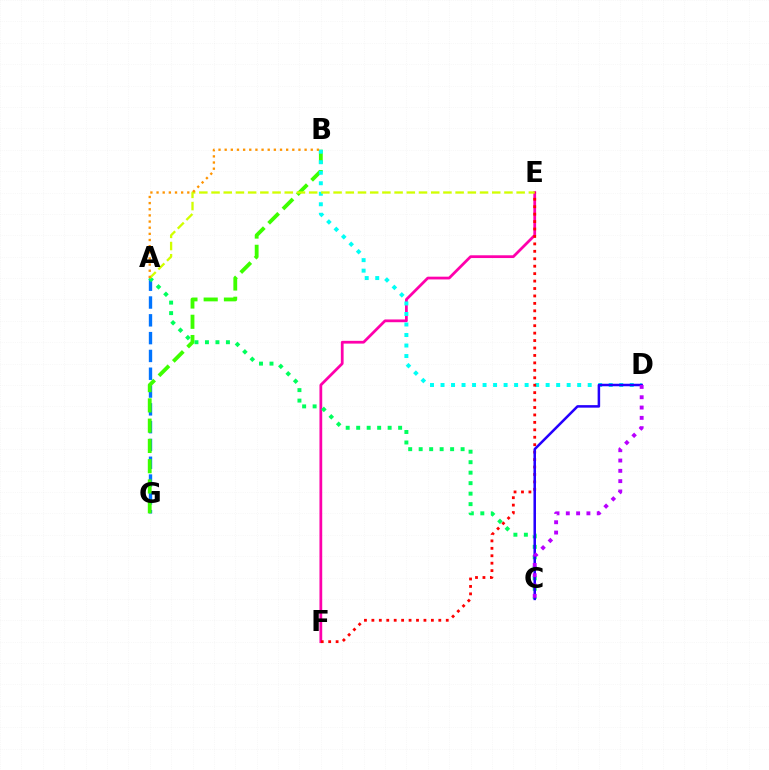{('A', 'G'): [{'color': '#0074ff', 'line_style': 'dashed', 'thickness': 2.42}], ('B', 'G'): [{'color': '#3dff00', 'line_style': 'dashed', 'thickness': 2.75}], ('E', 'F'): [{'color': '#ff00ac', 'line_style': 'solid', 'thickness': 1.99}, {'color': '#ff0000', 'line_style': 'dotted', 'thickness': 2.02}], ('A', 'C'): [{'color': '#00ff5c', 'line_style': 'dotted', 'thickness': 2.85}], ('B', 'D'): [{'color': '#00fff6', 'line_style': 'dotted', 'thickness': 2.86}], ('C', 'D'): [{'color': '#2500ff', 'line_style': 'solid', 'thickness': 1.82}, {'color': '#b900ff', 'line_style': 'dotted', 'thickness': 2.8}], ('A', 'E'): [{'color': '#d1ff00', 'line_style': 'dashed', 'thickness': 1.66}], ('A', 'B'): [{'color': '#ff9400', 'line_style': 'dotted', 'thickness': 1.67}]}